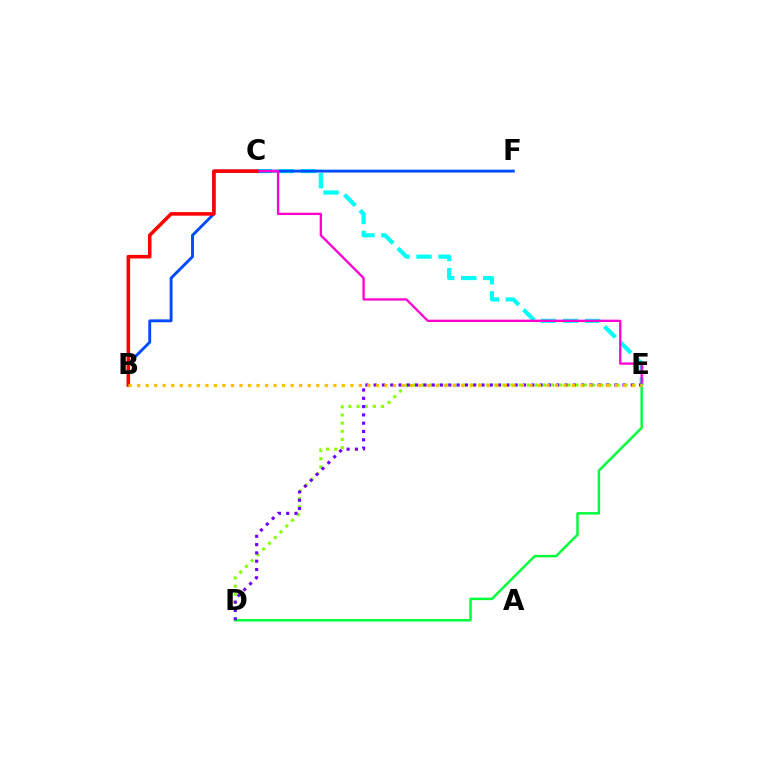{('C', 'E'): [{'color': '#00fff6', 'line_style': 'dashed', 'thickness': 2.99}, {'color': '#ff00cf', 'line_style': 'solid', 'thickness': 1.67}], ('B', 'F'): [{'color': '#004bff', 'line_style': 'solid', 'thickness': 2.07}], ('D', 'E'): [{'color': '#84ff00', 'line_style': 'dotted', 'thickness': 2.21}, {'color': '#00ff39', 'line_style': 'solid', 'thickness': 1.77}, {'color': '#7200ff', 'line_style': 'dotted', 'thickness': 2.25}], ('B', 'C'): [{'color': '#ff0000', 'line_style': 'solid', 'thickness': 2.56}], ('B', 'E'): [{'color': '#ffbd00', 'line_style': 'dotted', 'thickness': 2.32}]}